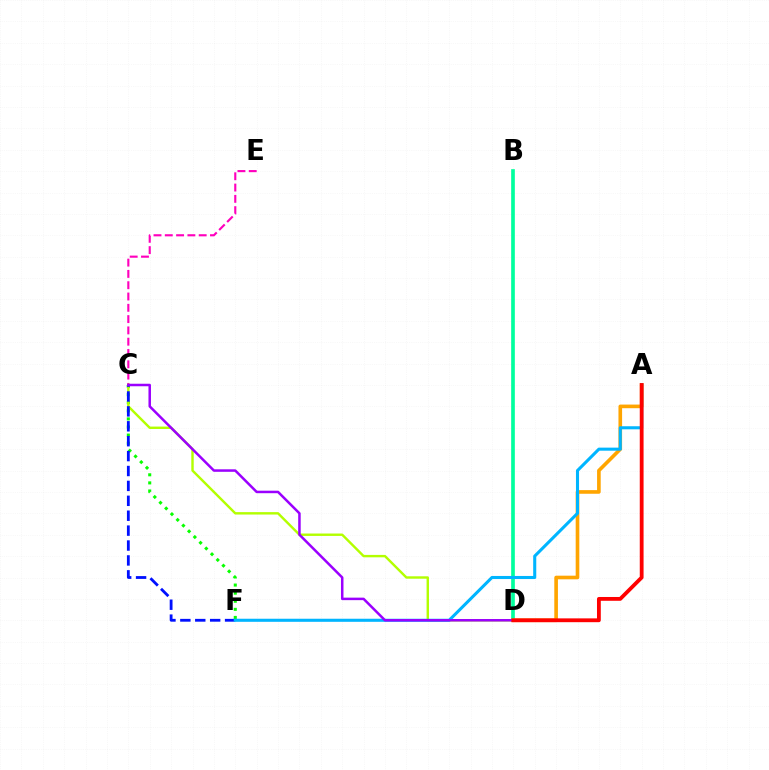{('C', 'E'): [{'color': '#ff00bd', 'line_style': 'dashed', 'thickness': 1.53}], ('C', 'F'): [{'color': '#08ff00', 'line_style': 'dotted', 'thickness': 2.2}, {'color': '#0010ff', 'line_style': 'dashed', 'thickness': 2.02}], ('B', 'D'): [{'color': '#00ff9d', 'line_style': 'solid', 'thickness': 2.64}], ('A', 'D'): [{'color': '#ffa500', 'line_style': 'solid', 'thickness': 2.62}, {'color': '#ff0000', 'line_style': 'solid', 'thickness': 2.74}], ('C', 'D'): [{'color': '#b3ff00', 'line_style': 'solid', 'thickness': 1.74}, {'color': '#9b00ff', 'line_style': 'solid', 'thickness': 1.81}], ('A', 'F'): [{'color': '#00b5ff', 'line_style': 'solid', 'thickness': 2.21}]}